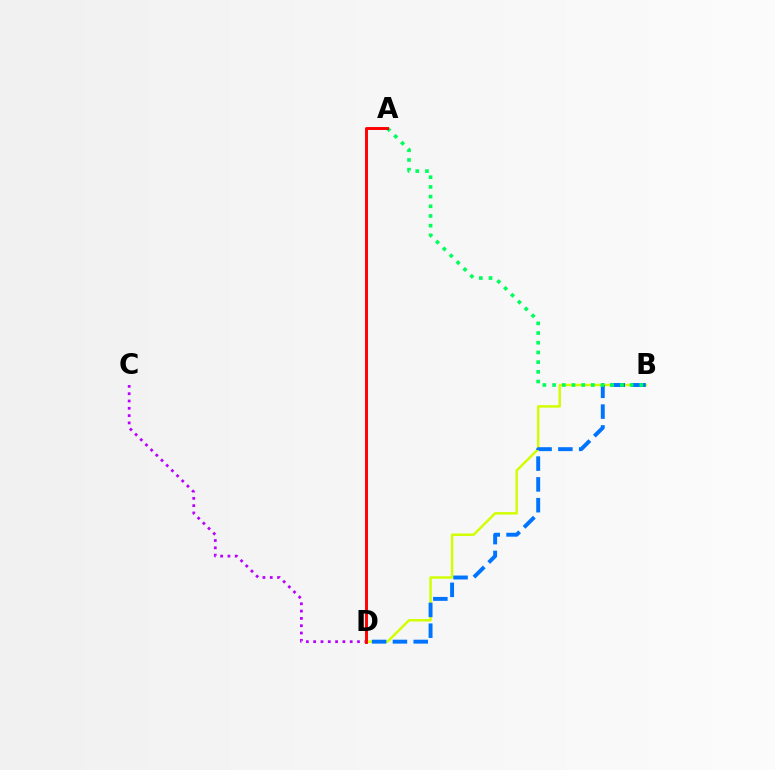{('C', 'D'): [{'color': '#b900ff', 'line_style': 'dotted', 'thickness': 1.99}], ('B', 'D'): [{'color': '#d1ff00', 'line_style': 'solid', 'thickness': 1.77}, {'color': '#0074ff', 'line_style': 'dashed', 'thickness': 2.83}], ('A', 'B'): [{'color': '#00ff5c', 'line_style': 'dotted', 'thickness': 2.63}], ('A', 'D'): [{'color': '#ff0000', 'line_style': 'solid', 'thickness': 2.1}]}